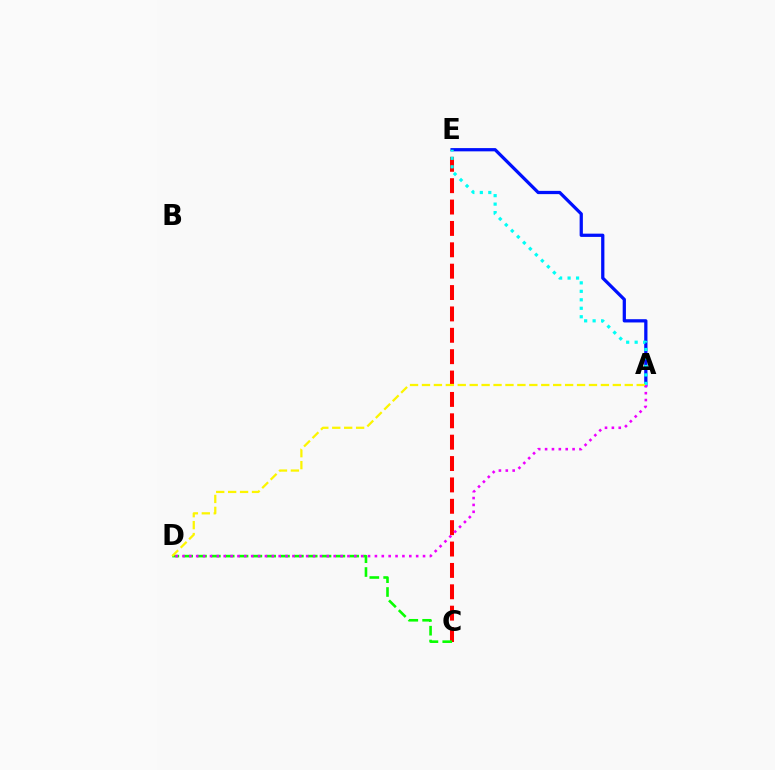{('A', 'E'): [{'color': '#0010ff', 'line_style': 'solid', 'thickness': 2.34}, {'color': '#00fff6', 'line_style': 'dotted', 'thickness': 2.3}], ('C', 'E'): [{'color': '#ff0000', 'line_style': 'dashed', 'thickness': 2.9}], ('C', 'D'): [{'color': '#08ff00', 'line_style': 'dashed', 'thickness': 1.88}], ('A', 'D'): [{'color': '#ee00ff', 'line_style': 'dotted', 'thickness': 1.87}, {'color': '#fcf500', 'line_style': 'dashed', 'thickness': 1.62}]}